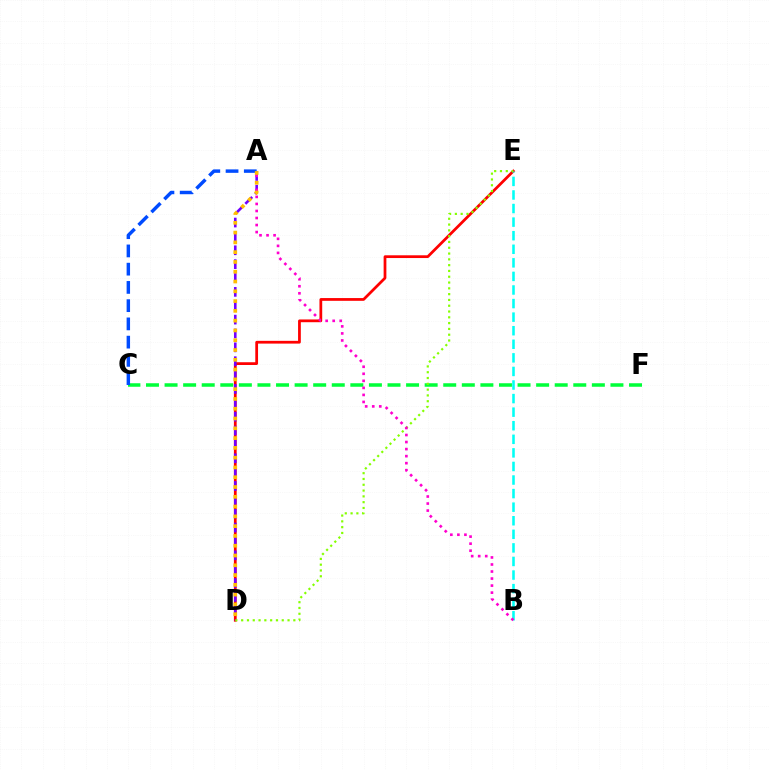{('C', 'F'): [{'color': '#00ff39', 'line_style': 'dashed', 'thickness': 2.52}], ('D', 'E'): [{'color': '#ff0000', 'line_style': 'solid', 'thickness': 1.98}, {'color': '#84ff00', 'line_style': 'dotted', 'thickness': 1.58}], ('A', 'D'): [{'color': '#7200ff', 'line_style': 'dashed', 'thickness': 1.88}, {'color': '#ffbd00', 'line_style': 'dotted', 'thickness': 2.66}], ('B', 'E'): [{'color': '#00fff6', 'line_style': 'dashed', 'thickness': 1.84}], ('A', 'B'): [{'color': '#ff00cf', 'line_style': 'dotted', 'thickness': 1.91}], ('A', 'C'): [{'color': '#004bff', 'line_style': 'dashed', 'thickness': 2.48}]}